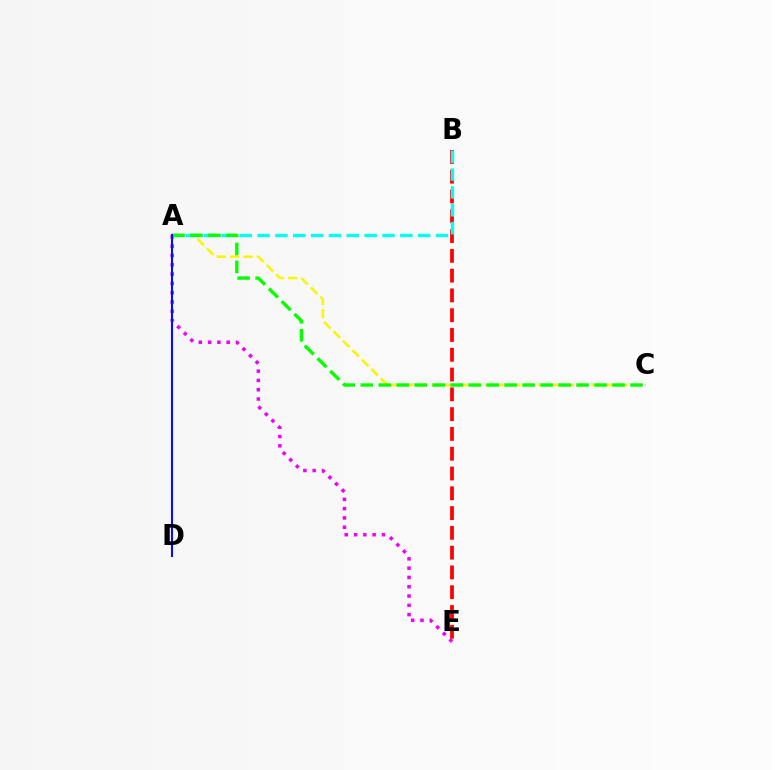{('A', 'C'): [{'color': '#fcf500', 'line_style': 'dashed', 'thickness': 1.81}, {'color': '#08ff00', 'line_style': 'dashed', 'thickness': 2.44}], ('A', 'E'): [{'color': '#ee00ff', 'line_style': 'dotted', 'thickness': 2.53}], ('B', 'E'): [{'color': '#ff0000', 'line_style': 'dashed', 'thickness': 2.69}], ('A', 'B'): [{'color': '#00fff6', 'line_style': 'dashed', 'thickness': 2.42}], ('A', 'D'): [{'color': '#0010ff', 'line_style': 'solid', 'thickness': 1.51}]}